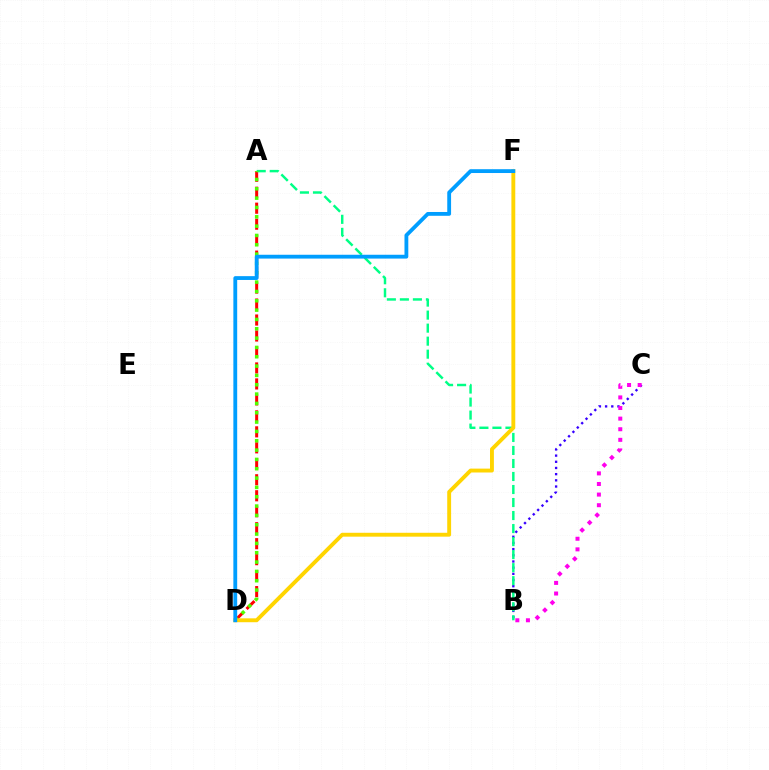{('B', 'C'): [{'color': '#3700ff', 'line_style': 'dotted', 'thickness': 1.68}, {'color': '#ff00ed', 'line_style': 'dotted', 'thickness': 2.88}], ('A', 'D'): [{'color': '#ff0000', 'line_style': 'dashed', 'thickness': 2.17}, {'color': '#4fff00', 'line_style': 'dotted', 'thickness': 2.54}], ('A', 'B'): [{'color': '#00ff86', 'line_style': 'dashed', 'thickness': 1.77}], ('D', 'F'): [{'color': '#ffd500', 'line_style': 'solid', 'thickness': 2.79}, {'color': '#009eff', 'line_style': 'solid', 'thickness': 2.75}]}